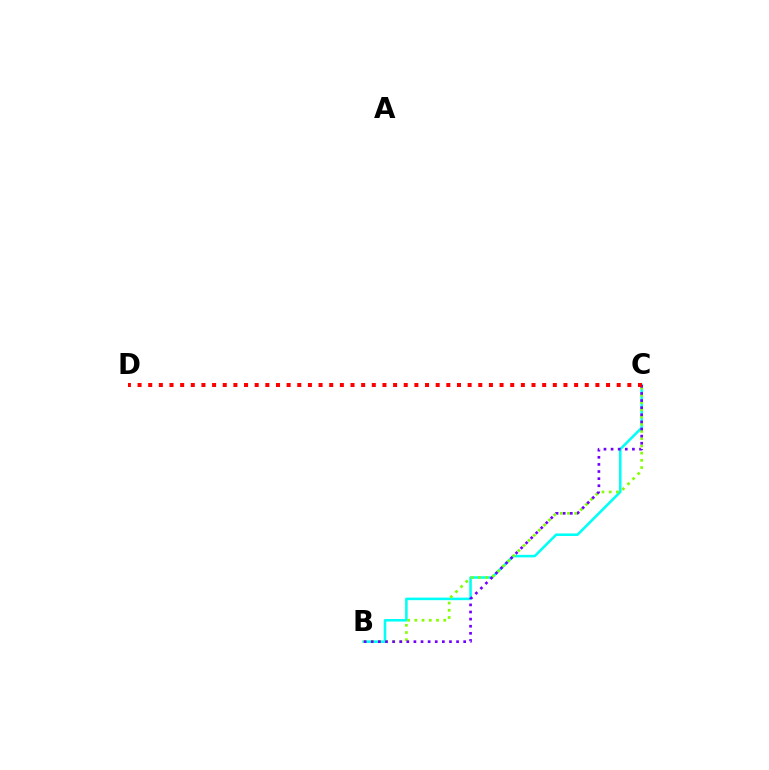{('B', 'C'): [{'color': '#00fff6', 'line_style': 'solid', 'thickness': 1.84}, {'color': '#84ff00', 'line_style': 'dotted', 'thickness': 1.96}, {'color': '#7200ff', 'line_style': 'dotted', 'thickness': 1.93}], ('C', 'D'): [{'color': '#ff0000', 'line_style': 'dotted', 'thickness': 2.89}]}